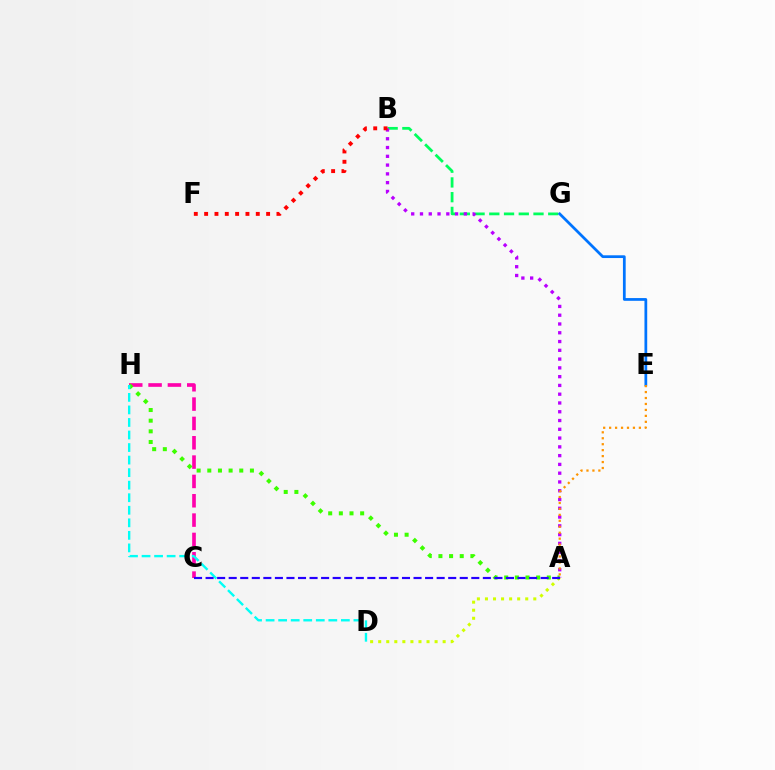{('C', 'H'): [{'color': '#ff00ac', 'line_style': 'dashed', 'thickness': 2.63}], ('A', 'D'): [{'color': '#d1ff00', 'line_style': 'dotted', 'thickness': 2.19}], ('A', 'H'): [{'color': '#3dff00', 'line_style': 'dotted', 'thickness': 2.9}], ('B', 'G'): [{'color': '#00ff5c', 'line_style': 'dashed', 'thickness': 2.0}], ('A', 'B'): [{'color': '#b900ff', 'line_style': 'dotted', 'thickness': 2.38}], ('E', 'G'): [{'color': '#0074ff', 'line_style': 'solid', 'thickness': 1.98}], ('A', 'E'): [{'color': '#ff9400', 'line_style': 'dotted', 'thickness': 1.62}], ('B', 'F'): [{'color': '#ff0000', 'line_style': 'dotted', 'thickness': 2.81}], ('D', 'H'): [{'color': '#00fff6', 'line_style': 'dashed', 'thickness': 1.7}], ('A', 'C'): [{'color': '#2500ff', 'line_style': 'dashed', 'thickness': 1.57}]}